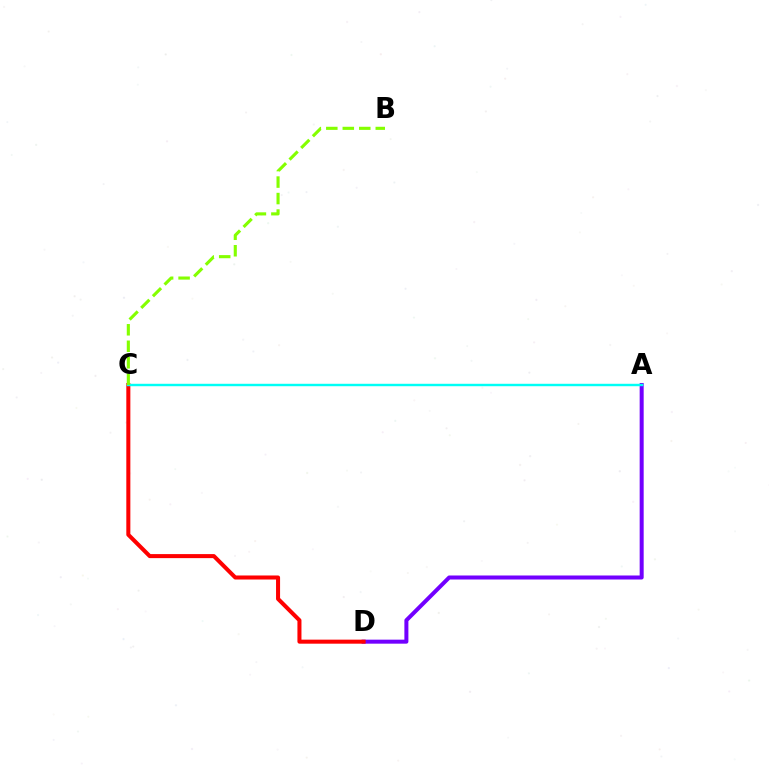{('A', 'D'): [{'color': '#7200ff', 'line_style': 'solid', 'thickness': 2.89}], ('C', 'D'): [{'color': '#ff0000', 'line_style': 'solid', 'thickness': 2.91}], ('A', 'C'): [{'color': '#00fff6', 'line_style': 'solid', 'thickness': 1.75}], ('B', 'C'): [{'color': '#84ff00', 'line_style': 'dashed', 'thickness': 2.24}]}